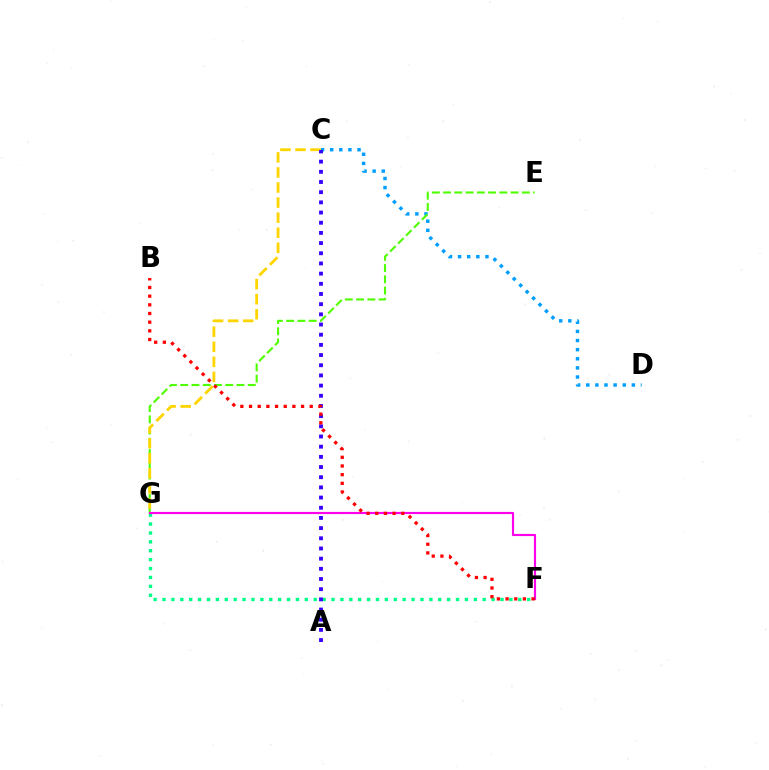{('C', 'D'): [{'color': '#009eff', 'line_style': 'dotted', 'thickness': 2.48}], ('F', 'G'): [{'color': '#00ff86', 'line_style': 'dotted', 'thickness': 2.42}, {'color': '#ff00ed', 'line_style': 'solid', 'thickness': 1.55}], ('E', 'G'): [{'color': '#4fff00', 'line_style': 'dashed', 'thickness': 1.53}], ('C', 'G'): [{'color': '#ffd500', 'line_style': 'dashed', 'thickness': 2.05}], ('A', 'C'): [{'color': '#3700ff', 'line_style': 'dotted', 'thickness': 2.77}], ('B', 'F'): [{'color': '#ff0000', 'line_style': 'dotted', 'thickness': 2.36}]}